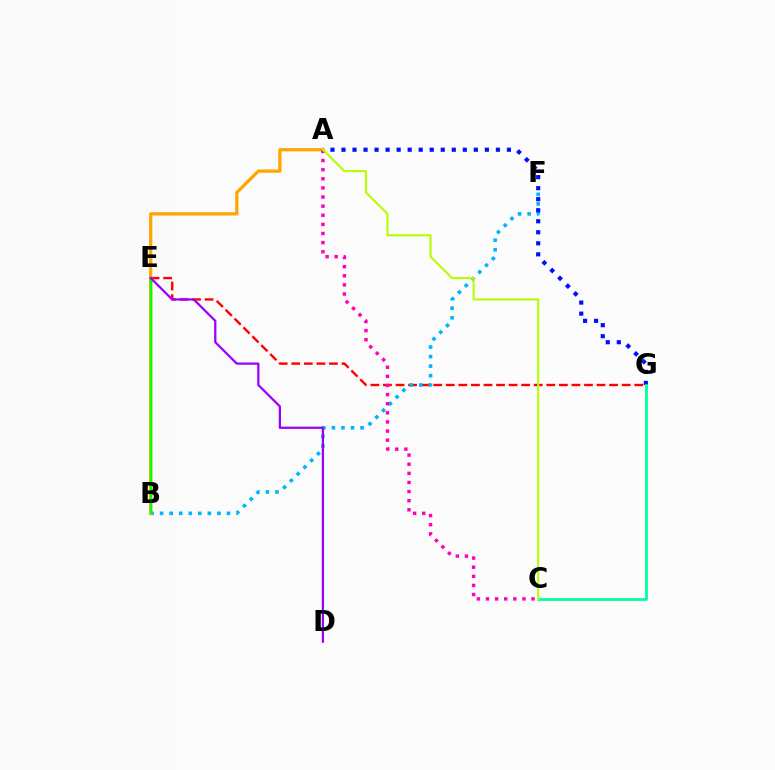{('E', 'G'): [{'color': '#ff0000', 'line_style': 'dashed', 'thickness': 1.71}], ('B', 'F'): [{'color': '#00b5ff', 'line_style': 'dotted', 'thickness': 2.59}], ('A', 'G'): [{'color': '#0010ff', 'line_style': 'dotted', 'thickness': 3.0}], ('C', 'G'): [{'color': '#00ff9d', 'line_style': 'solid', 'thickness': 1.99}], ('A', 'B'): [{'color': '#ffa500', 'line_style': 'solid', 'thickness': 2.34}], ('B', 'E'): [{'color': '#08ff00', 'line_style': 'solid', 'thickness': 1.79}], ('A', 'C'): [{'color': '#ff00bd', 'line_style': 'dotted', 'thickness': 2.48}, {'color': '#b3ff00', 'line_style': 'solid', 'thickness': 1.51}], ('D', 'E'): [{'color': '#9b00ff', 'line_style': 'solid', 'thickness': 1.61}]}